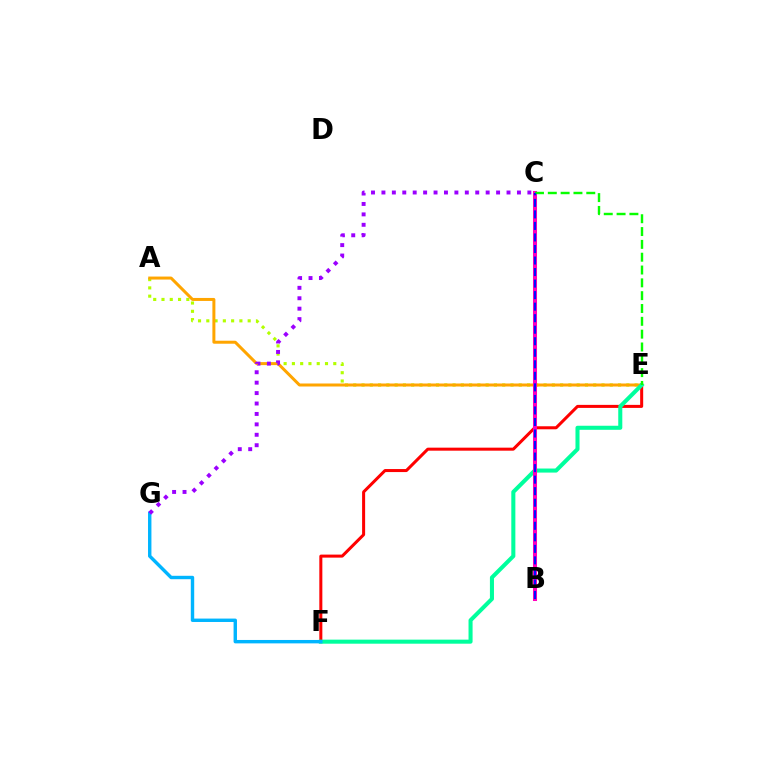{('A', 'E'): [{'color': '#b3ff00', 'line_style': 'dotted', 'thickness': 2.25}, {'color': '#ffa500', 'line_style': 'solid', 'thickness': 2.16}], ('E', 'F'): [{'color': '#ff0000', 'line_style': 'solid', 'thickness': 2.18}, {'color': '#00ff9d', 'line_style': 'solid', 'thickness': 2.92}], ('B', 'C'): [{'color': '#ff00bd', 'line_style': 'solid', 'thickness': 2.9}, {'color': '#0010ff', 'line_style': 'dashed', 'thickness': 1.57}], ('F', 'G'): [{'color': '#00b5ff', 'line_style': 'solid', 'thickness': 2.45}], ('C', 'G'): [{'color': '#9b00ff', 'line_style': 'dotted', 'thickness': 2.83}], ('C', 'E'): [{'color': '#08ff00', 'line_style': 'dashed', 'thickness': 1.74}]}